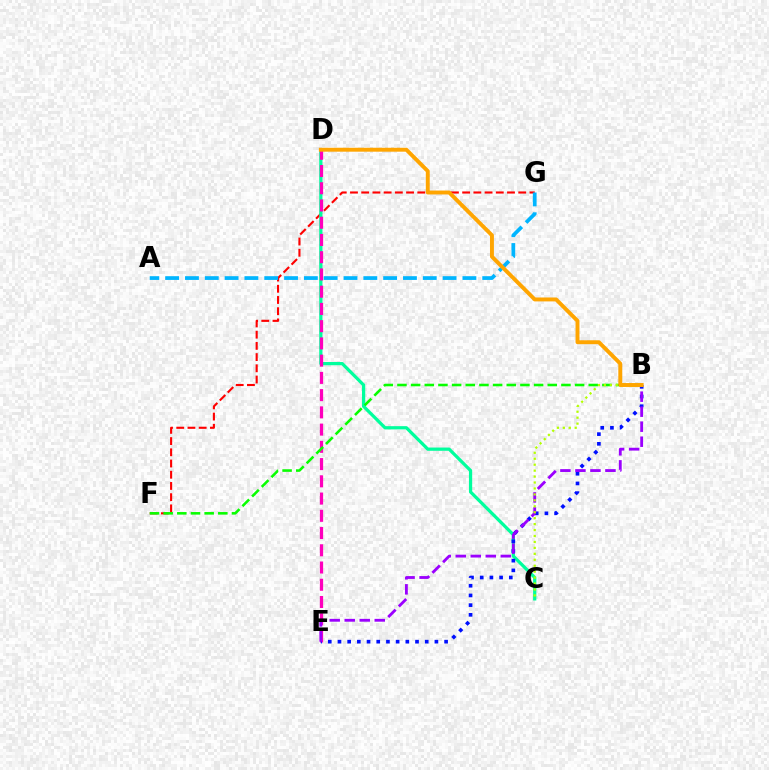{('F', 'G'): [{'color': '#ff0000', 'line_style': 'dashed', 'thickness': 1.52}], ('C', 'D'): [{'color': '#00ff9d', 'line_style': 'solid', 'thickness': 2.33}], ('D', 'E'): [{'color': '#ff00bd', 'line_style': 'dashed', 'thickness': 2.34}], ('B', 'F'): [{'color': '#08ff00', 'line_style': 'dashed', 'thickness': 1.86}], ('B', 'E'): [{'color': '#0010ff', 'line_style': 'dotted', 'thickness': 2.63}, {'color': '#9b00ff', 'line_style': 'dashed', 'thickness': 2.04}], ('B', 'C'): [{'color': '#b3ff00', 'line_style': 'dotted', 'thickness': 1.61}], ('A', 'G'): [{'color': '#00b5ff', 'line_style': 'dashed', 'thickness': 2.69}], ('B', 'D'): [{'color': '#ffa500', 'line_style': 'solid', 'thickness': 2.82}]}